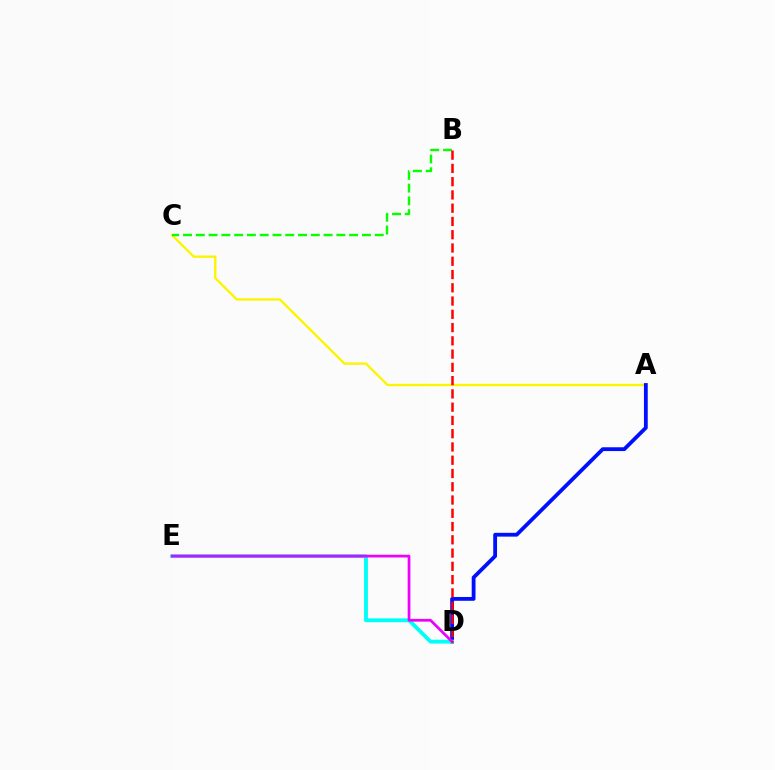{('A', 'C'): [{'color': '#fcf500', 'line_style': 'solid', 'thickness': 1.69}], ('A', 'D'): [{'color': '#0010ff', 'line_style': 'solid', 'thickness': 2.74}], ('D', 'E'): [{'color': '#00fff6', 'line_style': 'solid', 'thickness': 2.78}, {'color': '#ee00ff', 'line_style': 'solid', 'thickness': 1.96}], ('B', 'C'): [{'color': '#08ff00', 'line_style': 'dashed', 'thickness': 1.74}], ('B', 'D'): [{'color': '#ff0000', 'line_style': 'dashed', 'thickness': 1.8}]}